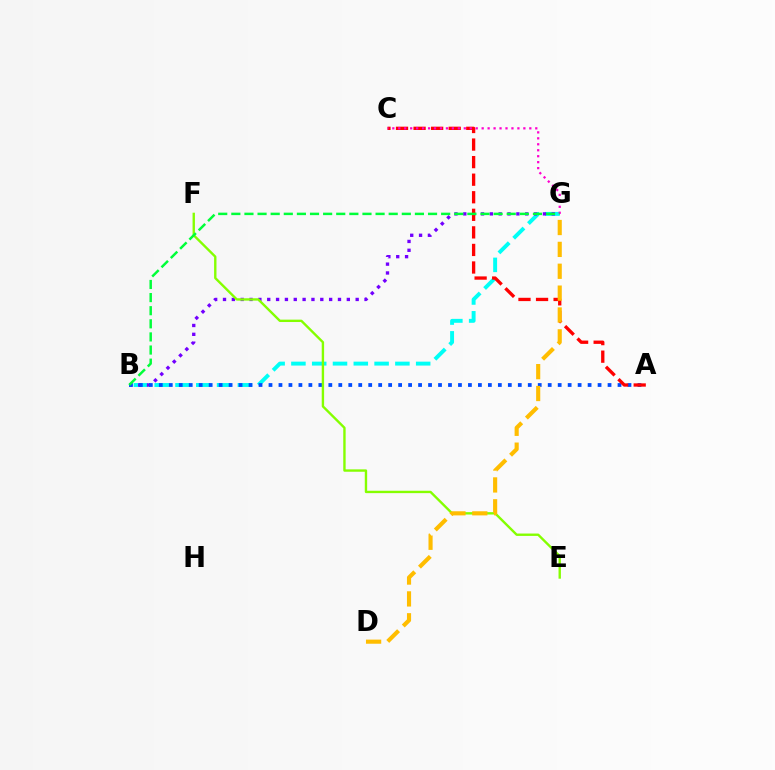{('B', 'G'): [{'color': '#00fff6', 'line_style': 'dashed', 'thickness': 2.82}, {'color': '#7200ff', 'line_style': 'dotted', 'thickness': 2.4}, {'color': '#00ff39', 'line_style': 'dashed', 'thickness': 1.78}], ('A', 'B'): [{'color': '#004bff', 'line_style': 'dotted', 'thickness': 2.71}], ('E', 'F'): [{'color': '#84ff00', 'line_style': 'solid', 'thickness': 1.71}], ('A', 'C'): [{'color': '#ff0000', 'line_style': 'dashed', 'thickness': 2.39}], ('C', 'G'): [{'color': '#ff00cf', 'line_style': 'dotted', 'thickness': 1.62}], ('D', 'G'): [{'color': '#ffbd00', 'line_style': 'dashed', 'thickness': 2.97}]}